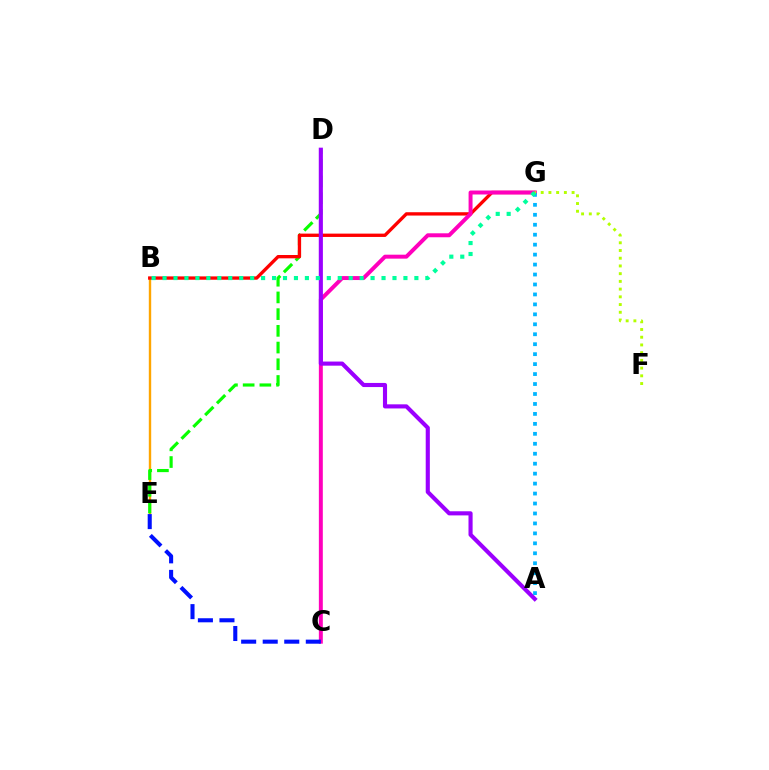{('B', 'E'): [{'color': '#ffa500', 'line_style': 'solid', 'thickness': 1.73}], ('D', 'E'): [{'color': '#08ff00', 'line_style': 'dashed', 'thickness': 2.27}], ('B', 'G'): [{'color': '#ff0000', 'line_style': 'solid', 'thickness': 2.4}, {'color': '#00ff9d', 'line_style': 'dotted', 'thickness': 2.97}], ('C', 'G'): [{'color': '#ff00bd', 'line_style': 'solid', 'thickness': 2.85}], ('A', 'D'): [{'color': '#9b00ff', 'line_style': 'solid', 'thickness': 2.96}], ('A', 'G'): [{'color': '#00b5ff', 'line_style': 'dotted', 'thickness': 2.7}], ('F', 'G'): [{'color': '#b3ff00', 'line_style': 'dotted', 'thickness': 2.1}], ('C', 'E'): [{'color': '#0010ff', 'line_style': 'dashed', 'thickness': 2.93}]}